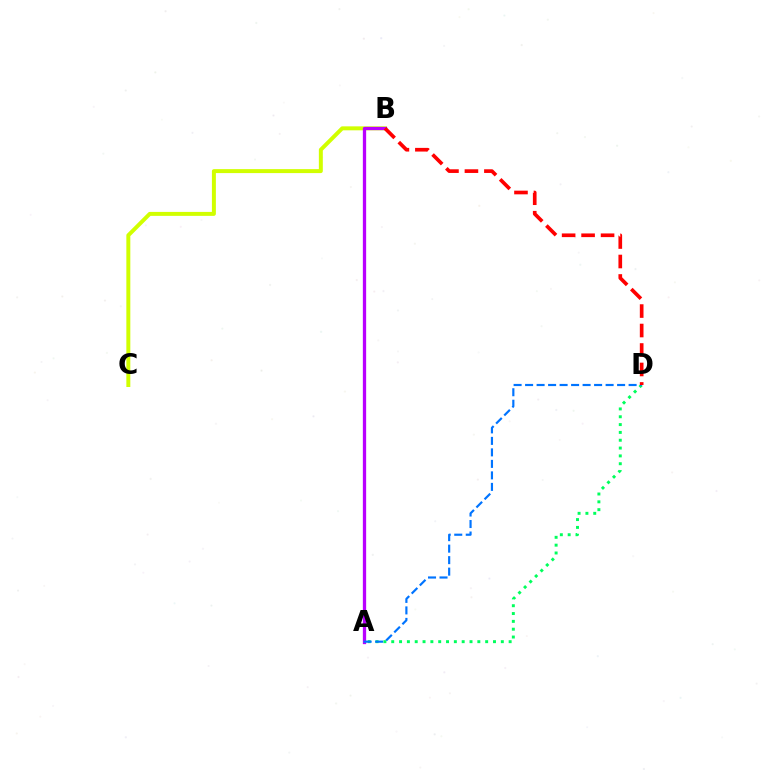{('B', 'C'): [{'color': '#d1ff00', 'line_style': 'solid', 'thickness': 2.85}], ('A', 'B'): [{'color': '#b900ff', 'line_style': 'solid', 'thickness': 2.37}], ('A', 'D'): [{'color': '#00ff5c', 'line_style': 'dotted', 'thickness': 2.13}, {'color': '#0074ff', 'line_style': 'dashed', 'thickness': 1.56}], ('B', 'D'): [{'color': '#ff0000', 'line_style': 'dashed', 'thickness': 2.65}]}